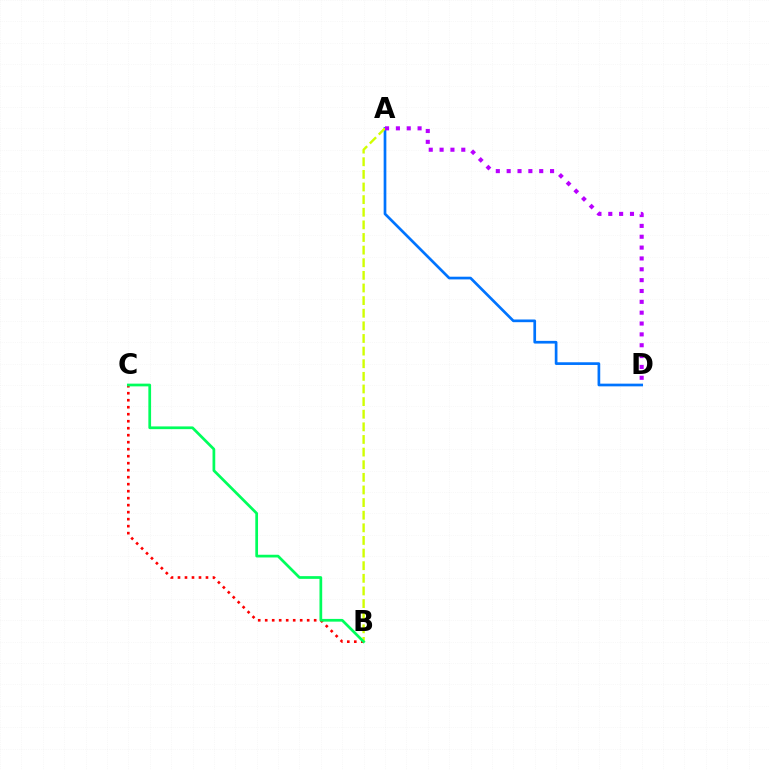{('A', 'D'): [{'color': '#0074ff', 'line_style': 'solid', 'thickness': 1.94}, {'color': '#b900ff', 'line_style': 'dotted', 'thickness': 2.95}], ('B', 'C'): [{'color': '#ff0000', 'line_style': 'dotted', 'thickness': 1.9}, {'color': '#00ff5c', 'line_style': 'solid', 'thickness': 1.96}], ('A', 'B'): [{'color': '#d1ff00', 'line_style': 'dashed', 'thickness': 1.71}]}